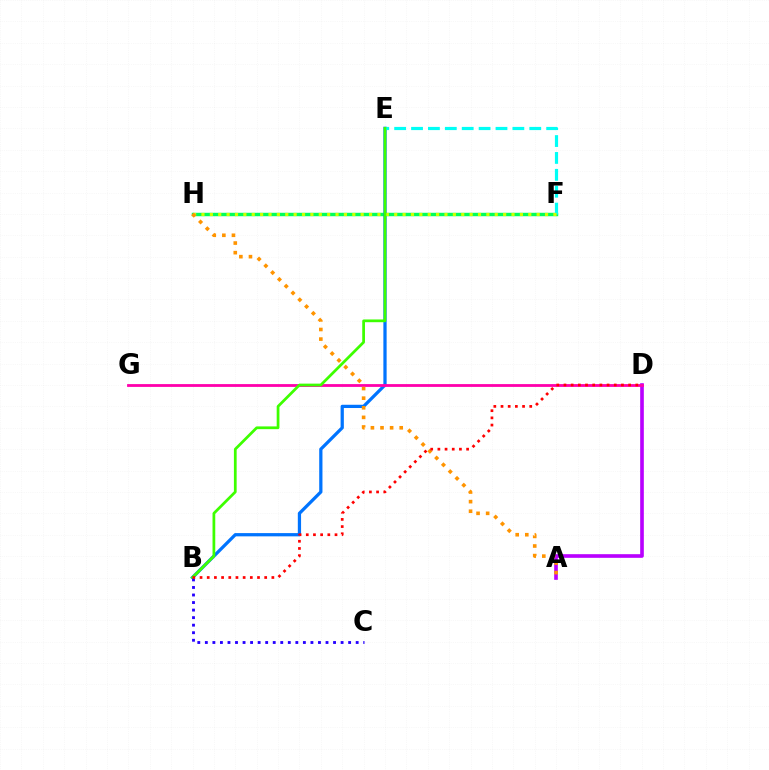{('F', 'H'): [{'color': '#00ff5c', 'line_style': 'solid', 'thickness': 2.48}, {'color': '#d1ff00', 'line_style': 'dotted', 'thickness': 2.28}], ('A', 'D'): [{'color': '#b900ff', 'line_style': 'solid', 'thickness': 2.62}], ('B', 'E'): [{'color': '#0074ff', 'line_style': 'solid', 'thickness': 2.34}, {'color': '#3dff00', 'line_style': 'solid', 'thickness': 1.97}], ('D', 'G'): [{'color': '#ff00ac', 'line_style': 'solid', 'thickness': 2.02}], ('E', 'F'): [{'color': '#00fff6', 'line_style': 'dashed', 'thickness': 2.29}], ('B', 'C'): [{'color': '#2500ff', 'line_style': 'dotted', 'thickness': 2.05}], ('A', 'H'): [{'color': '#ff9400', 'line_style': 'dotted', 'thickness': 2.61}], ('B', 'D'): [{'color': '#ff0000', 'line_style': 'dotted', 'thickness': 1.95}]}